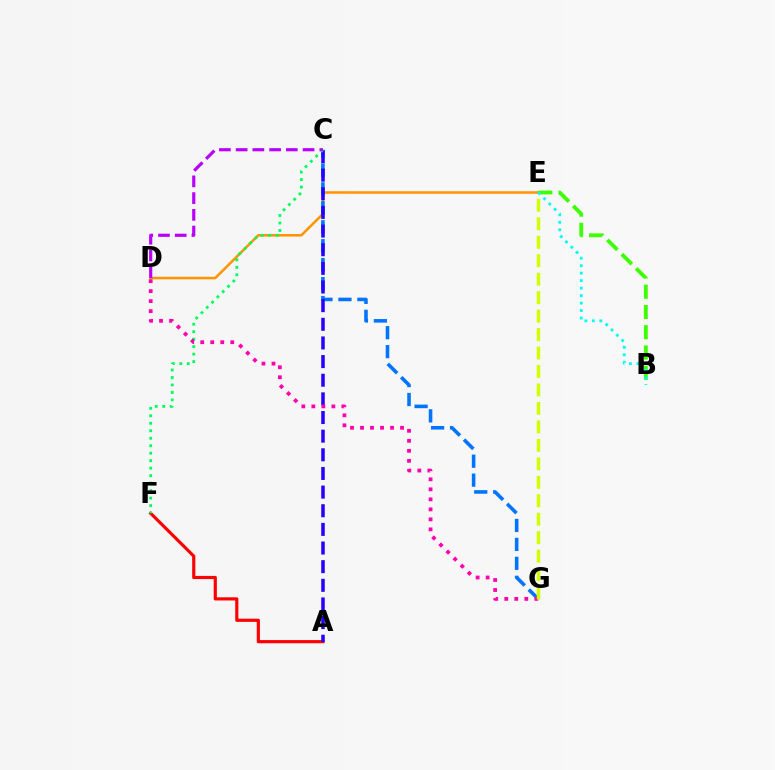{('D', 'E'): [{'color': '#ff9400', 'line_style': 'solid', 'thickness': 1.83}], ('C', 'G'): [{'color': '#0074ff', 'line_style': 'dashed', 'thickness': 2.57}], ('B', 'E'): [{'color': '#3dff00', 'line_style': 'dashed', 'thickness': 2.75}, {'color': '#00fff6', 'line_style': 'dotted', 'thickness': 2.03}], ('A', 'F'): [{'color': '#ff0000', 'line_style': 'solid', 'thickness': 2.28}], ('A', 'C'): [{'color': '#2500ff', 'line_style': 'dashed', 'thickness': 2.53}], ('C', 'F'): [{'color': '#00ff5c', 'line_style': 'dotted', 'thickness': 2.03}], ('C', 'D'): [{'color': '#b900ff', 'line_style': 'dashed', 'thickness': 2.27}], ('D', 'G'): [{'color': '#ff00ac', 'line_style': 'dotted', 'thickness': 2.72}], ('E', 'G'): [{'color': '#d1ff00', 'line_style': 'dashed', 'thickness': 2.51}]}